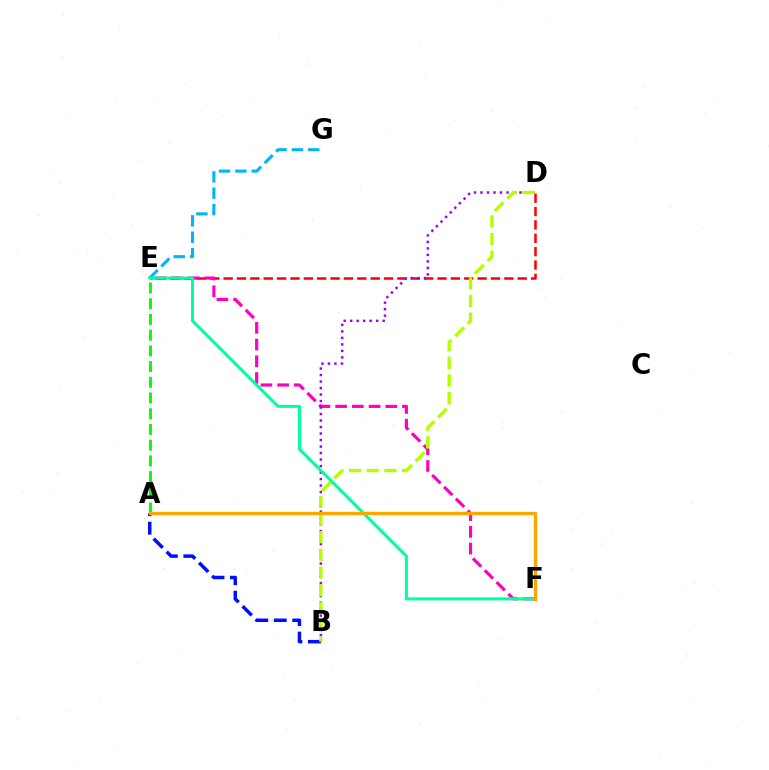{('A', 'B'): [{'color': '#0010ff', 'line_style': 'dashed', 'thickness': 2.51}], ('E', 'G'): [{'color': '#00b5ff', 'line_style': 'dashed', 'thickness': 2.22}], ('A', 'E'): [{'color': '#08ff00', 'line_style': 'dashed', 'thickness': 2.13}], ('D', 'E'): [{'color': '#ff0000', 'line_style': 'dashed', 'thickness': 1.82}], ('E', 'F'): [{'color': '#ff00bd', 'line_style': 'dashed', 'thickness': 2.27}, {'color': '#00ff9d', 'line_style': 'solid', 'thickness': 2.15}], ('B', 'D'): [{'color': '#9b00ff', 'line_style': 'dotted', 'thickness': 1.77}, {'color': '#b3ff00', 'line_style': 'dashed', 'thickness': 2.4}], ('A', 'F'): [{'color': '#ffa500', 'line_style': 'solid', 'thickness': 2.43}]}